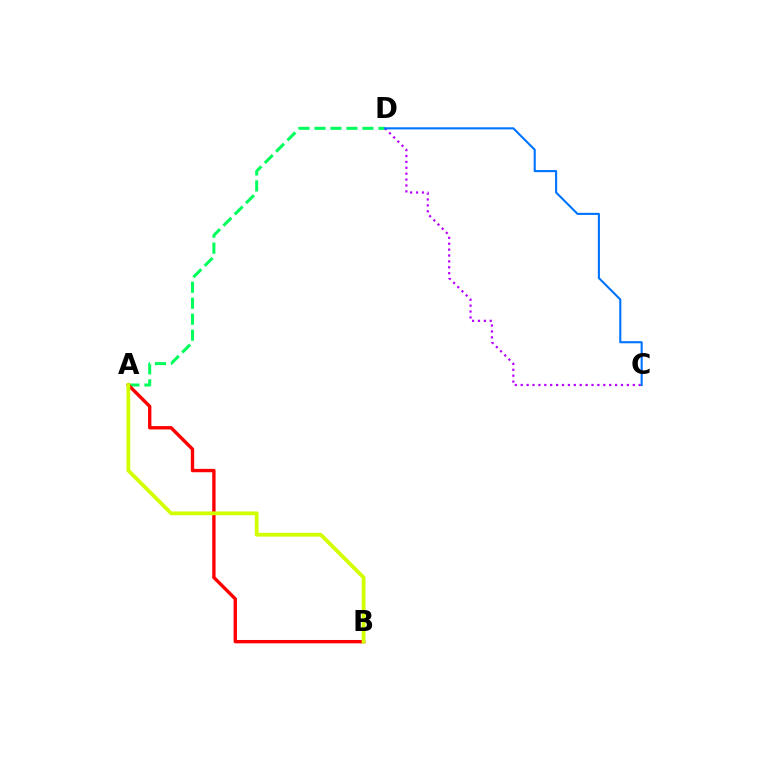{('A', 'D'): [{'color': '#00ff5c', 'line_style': 'dashed', 'thickness': 2.17}], ('A', 'B'): [{'color': '#ff0000', 'line_style': 'solid', 'thickness': 2.42}, {'color': '#d1ff00', 'line_style': 'solid', 'thickness': 2.72}], ('C', 'D'): [{'color': '#b900ff', 'line_style': 'dotted', 'thickness': 1.6}, {'color': '#0074ff', 'line_style': 'solid', 'thickness': 1.52}]}